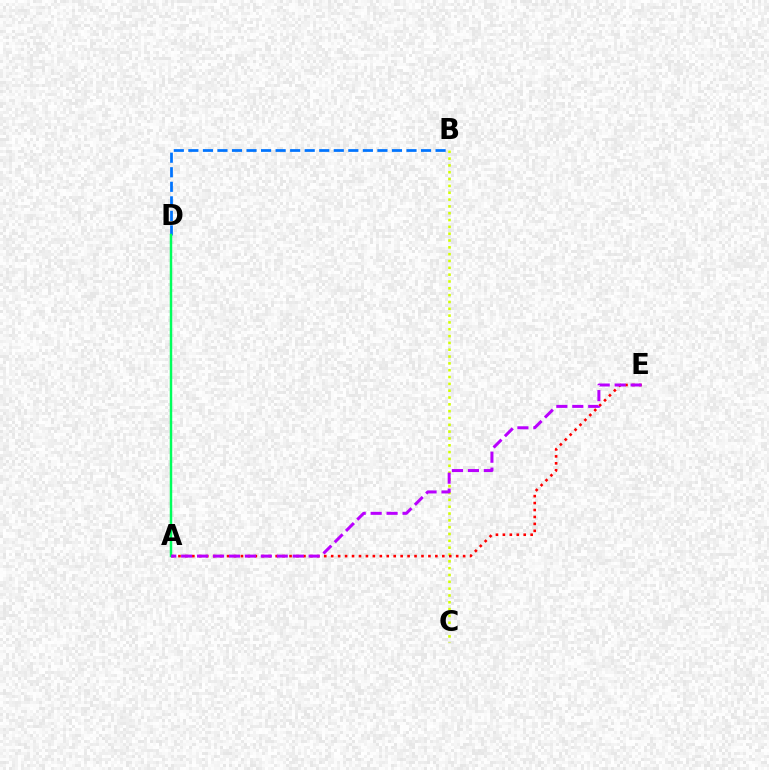{('B', 'C'): [{'color': '#d1ff00', 'line_style': 'dotted', 'thickness': 1.85}], ('A', 'E'): [{'color': '#ff0000', 'line_style': 'dotted', 'thickness': 1.89}, {'color': '#b900ff', 'line_style': 'dashed', 'thickness': 2.17}], ('B', 'D'): [{'color': '#0074ff', 'line_style': 'dashed', 'thickness': 1.98}], ('A', 'D'): [{'color': '#00ff5c', 'line_style': 'solid', 'thickness': 1.78}]}